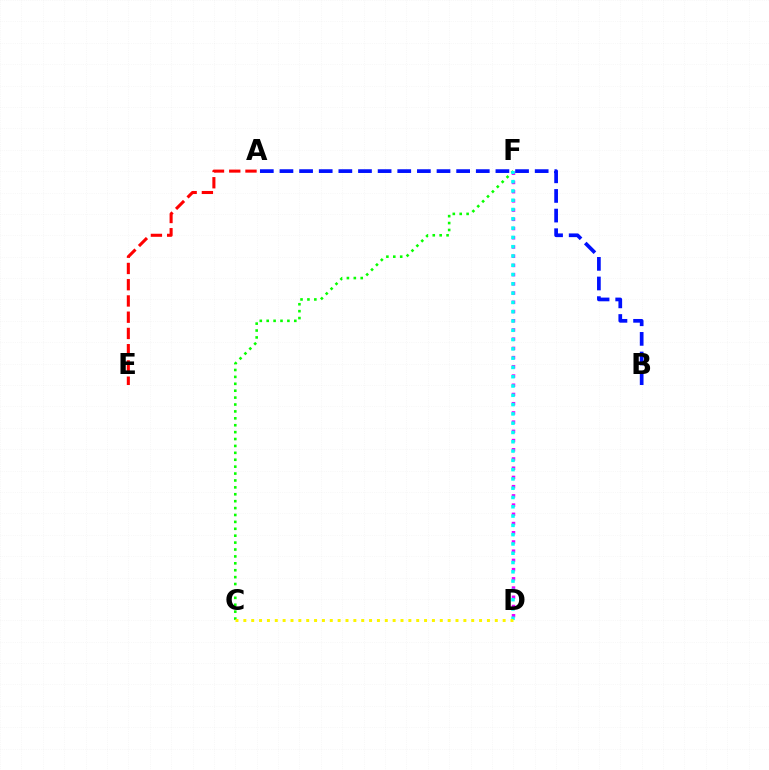{('C', 'F'): [{'color': '#08ff00', 'line_style': 'dotted', 'thickness': 1.88}], ('D', 'F'): [{'color': '#ee00ff', 'line_style': 'dotted', 'thickness': 2.5}, {'color': '#00fff6', 'line_style': 'dotted', 'thickness': 2.52}], ('A', 'E'): [{'color': '#ff0000', 'line_style': 'dashed', 'thickness': 2.21}], ('C', 'D'): [{'color': '#fcf500', 'line_style': 'dotted', 'thickness': 2.13}], ('A', 'B'): [{'color': '#0010ff', 'line_style': 'dashed', 'thickness': 2.67}]}